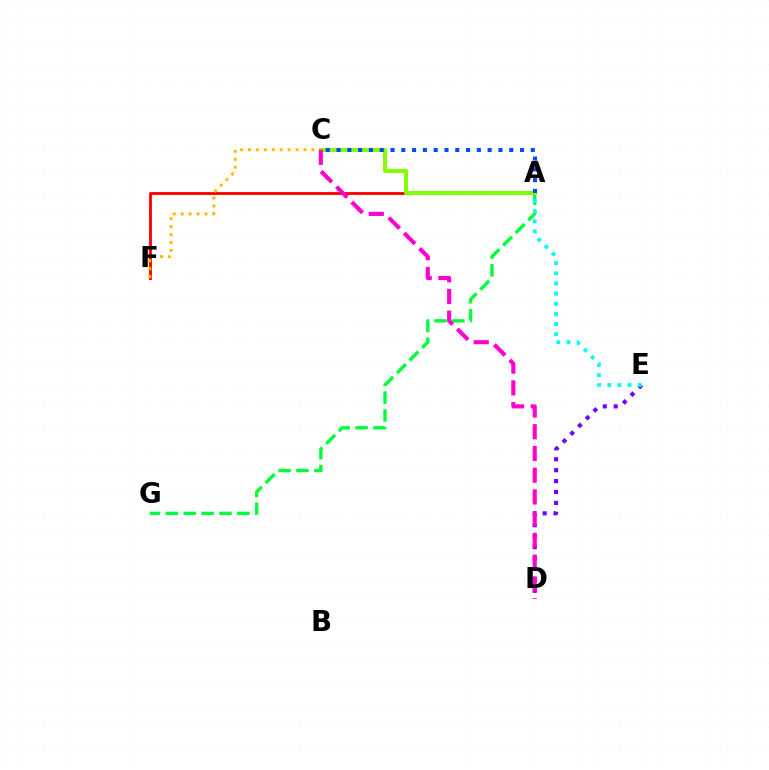{('D', 'E'): [{'color': '#7200ff', 'line_style': 'dotted', 'thickness': 2.97}], ('A', 'G'): [{'color': '#00ff39', 'line_style': 'dashed', 'thickness': 2.43}], ('A', 'F'): [{'color': '#ff0000', 'line_style': 'solid', 'thickness': 2.06}], ('A', 'E'): [{'color': '#00fff6', 'line_style': 'dotted', 'thickness': 2.76}], ('A', 'C'): [{'color': '#84ff00', 'line_style': 'solid', 'thickness': 2.87}, {'color': '#004bff', 'line_style': 'dotted', 'thickness': 2.93}], ('C', 'F'): [{'color': '#ffbd00', 'line_style': 'dotted', 'thickness': 2.15}], ('C', 'D'): [{'color': '#ff00cf', 'line_style': 'dashed', 'thickness': 2.95}]}